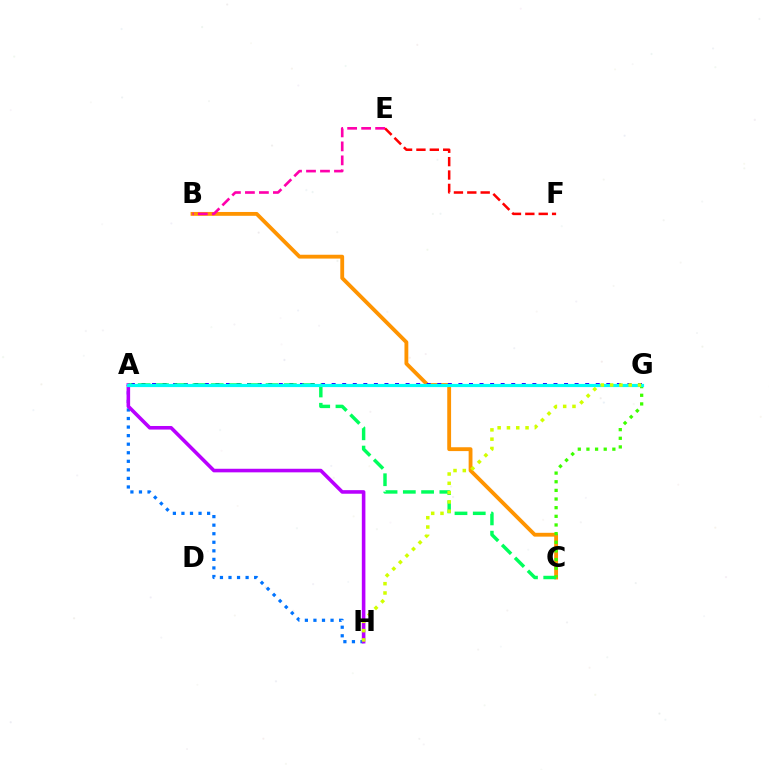{('B', 'C'): [{'color': '#ff9400', 'line_style': 'solid', 'thickness': 2.76}], ('E', 'F'): [{'color': '#ff0000', 'line_style': 'dashed', 'thickness': 1.82}], ('A', 'H'): [{'color': '#0074ff', 'line_style': 'dotted', 'thickness': 2.32}, {'color': '#b900ff', 'line_style': 'solid', 'thickness': 2.58}], ('B', 'E'): [{'color': '#ff00ac', 'line_style': 'dashed', 'thickness': 1.9}], ('A', 'G'): [{'color': '#2500ff', 'line_style': 'dotted', 'thickness': 2.87}, {'color': '#00fff6', 'line_style': 'solid', 'thickness': 2.29}], ('A', 'C'): [{'color': '#00ff5c', 'line_style': 'dashed', 'thickness': 2.48}], ('C', 'G'): [{'color': '#3dff00', 'line_style': 'dotted', 'thickness': 2.35}], ('G', 'H'): [{'color': '#d1ff00', 'line_style': 'dotted', 'thickness': 2.53}]}